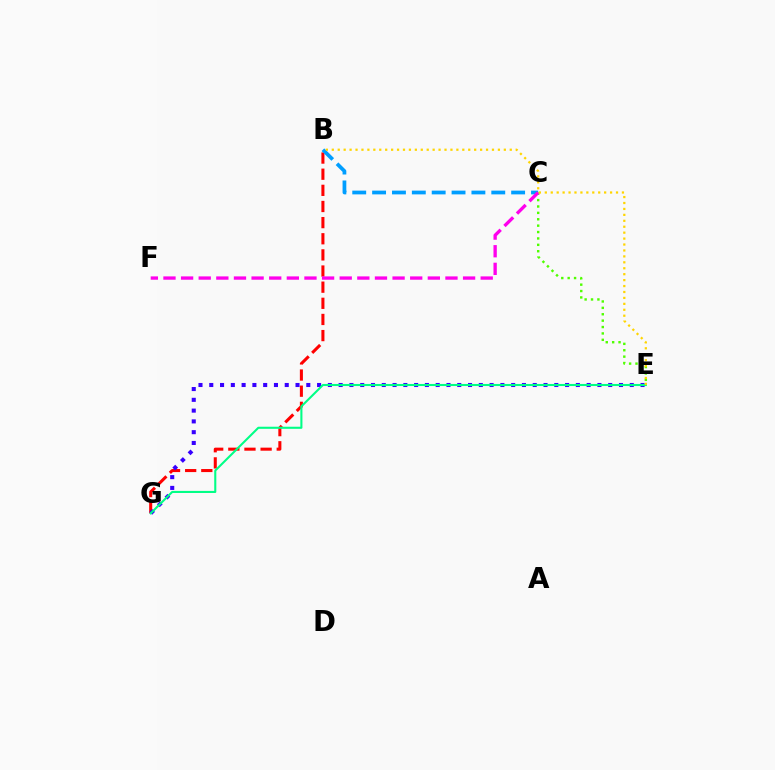{('B', 'G'): [{'color': '#ff0000', 'line_style': 'dashed', 'thickness': 2.19}], ('E', 'G'): [{'color': '#3700ff', 'line_style': 'dotted', 'thickness': 2.93}, {'color': '#00ff86', 'line_style': 'solid', 'thickness': 1.5}], ('B', 'C'): [{'color': '#009eff', 'line_style': 'dashed', 'thickness': 2.7}], ('C', 'E'): [{'color': '#4fff00', 'line_style': 'dotted', 'thickness': 1.74}], ('C', 'F'): [{'color': '#ff00ed', 'line_style': 'dashed', 'thickness': 2.39}], ('B', 'E'): [{'color': '#ffd500', 'line_style': 'dotted', 'thickness': 1.61}]}